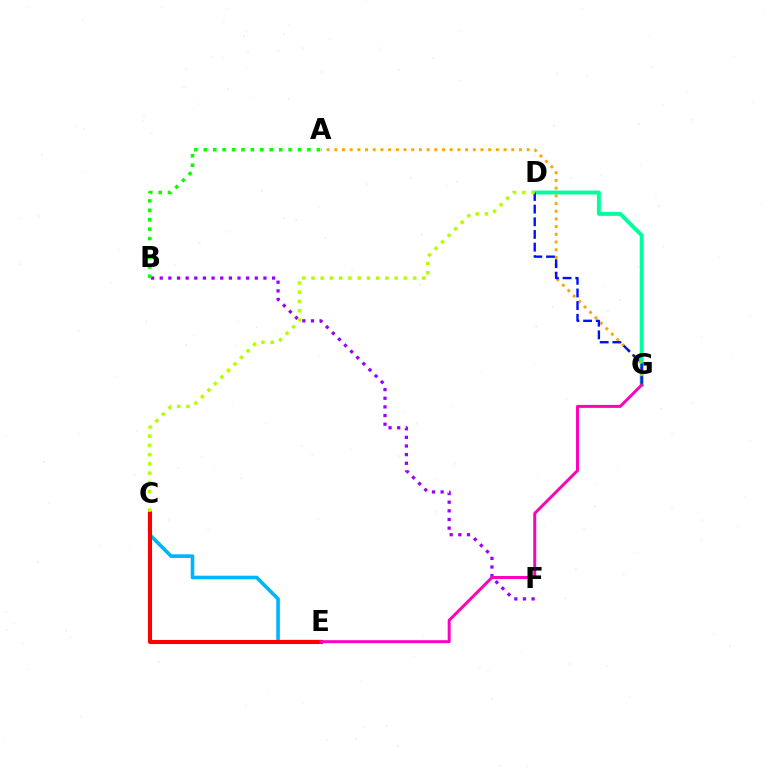{('C', 'E'): [{'color': '#00b5ff', 'line_style': 'solid', 'thickness': 2.62}, {'color': '#ff0000', 'line_style': 'solid', 'thickness': 2.93}], ('B', 'F'): [{'color': '#9b00ff', 'line_style': 'dotted', 'thickness': 2.35}], ('A', 'B'): [{'color': '#08ff00', 'line_style': 'dotted', 'thickness': 2.56}], ('D', 'G'): [{'color': '#00ff9d', 'line_style': 'solid', 'thickness': 2.83}, {'color': '#0010ff', 'line_style': 'dashed', 'thickness': 1.72}], ('A', 'G'): [{'color': '#ffa500', 'line_style': 'dotted', 'thickness': 2.09}], ('C', 'D'): [{'color': '#b3ff00', 'line_style': 'dotted', 'thickness': 2.51}], ('E', 'G'): [{'color': '#ff00bd', 'line_style': 'solid', 'thickness': 2.13}]}